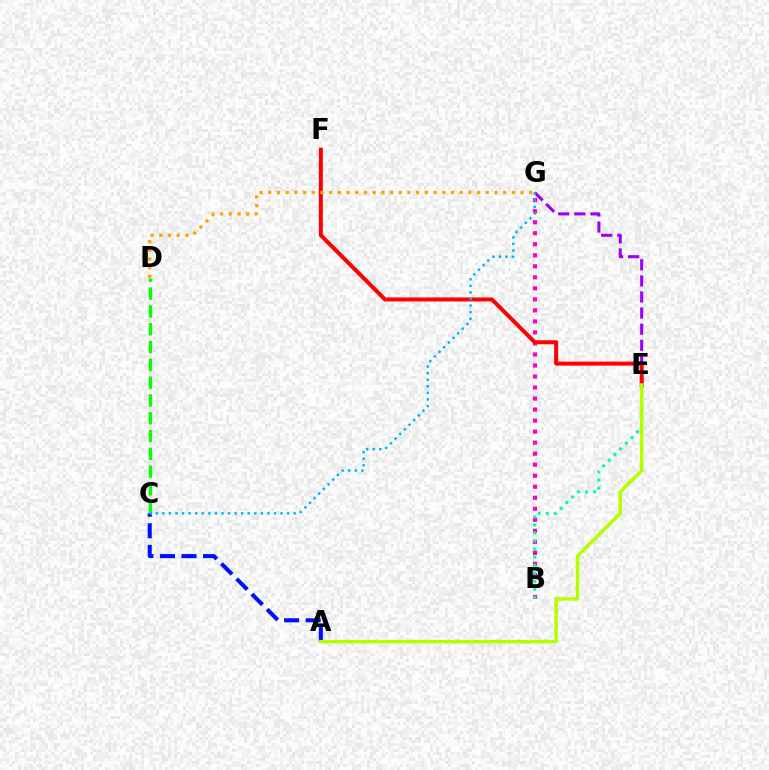{('B', 'G'): [{'color': '#ff00bd', 'line_style': 'dotted', 'thickness': 2.99}], ('A', 'C'): [{'color': '#0010ff', 'line_style': 'dashed', 'thickness': 2.93}], ('C', 'D'): [{'color': '#08ff00', 'line_style': 'dashed', 'thickness': 2.42}], ('B', 'E'): [{'color': '#00ff9d', 'line_style': 'dotted', 'thickness': 2.19}], ('E', 'G'): [{'color': '#9b00ff', 'line_style': 'dashed', 'thickness': 2.19}], ('E', 'F'): [{'color': '#ff0000', 'line_style': 'solid', 'thickness': 2.87}], ('C', 'G'): [{'color': '#00b5ff', 'line_style': 'dotted', 'thickness': 1.78}], ('D', 'G'): [{'color': '#ffa500', 'line_style': 'dotted', 'thickness': 2.36}], ('A', 'E'): [{'color': '#b3ff00', 'line_style': 'solid', 'thickness': 2.48}]}